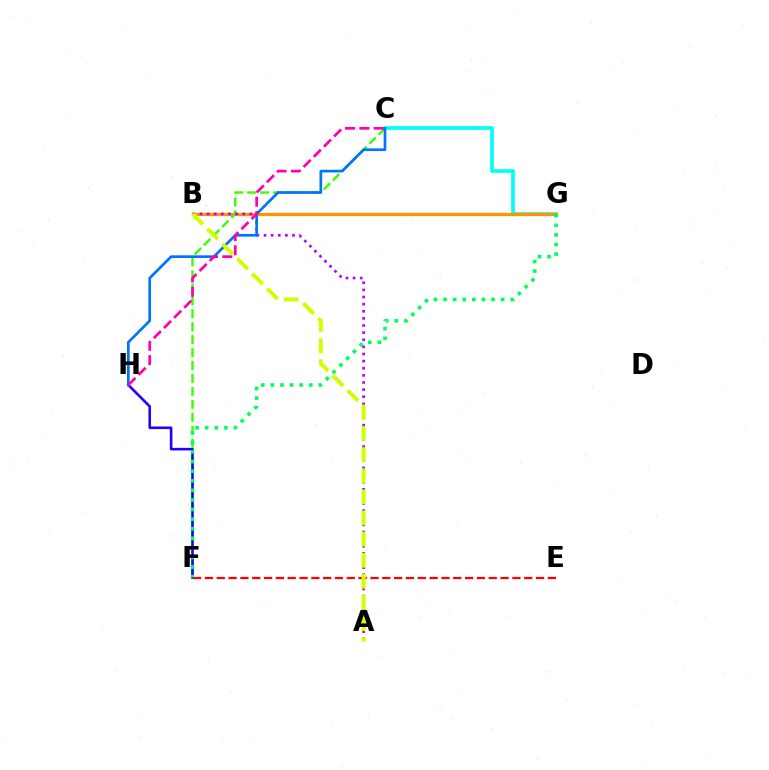{('C', 'G'): [{'color': '#00fff6', 'line_style': 'solid', 'thickness': 2.64}], ('B', 'G'): [{'color': '#ff9400', 'line_style': 'solid', 'thickness': 2.36}], ('E', 'F'): [{'color': '#ff0000', 'line_style': 'dashed', 'thickness': 1.61}], ('C', 'F'): [{'color': '#3dff00', 'line_style': 'dashed', 'thickness': 1.76}], ('F', 'H'): [{'color': '#2500ff', 'line_style': 'solid', 'thickness': 1.87}], ('A', 'B'): [{'color': '#b900ff', 'line_style': 'dotted', 'thickness': 1.93}, {'color': '#d1ff00', 'line_style': 'dashed', 'thickness': 2.87}], ('F', 'G'): [{'color': '#00ff5c', 'line_style': 'dotted', 'thickness': 2.61}], ('C', 'H'): [{'color': '#0074ff', 'line_style': 'solid', 'thickness': 1.95}, {'color': '#ff00ac', 'line_style': 'dashed', 'thickness': 1.95}]}